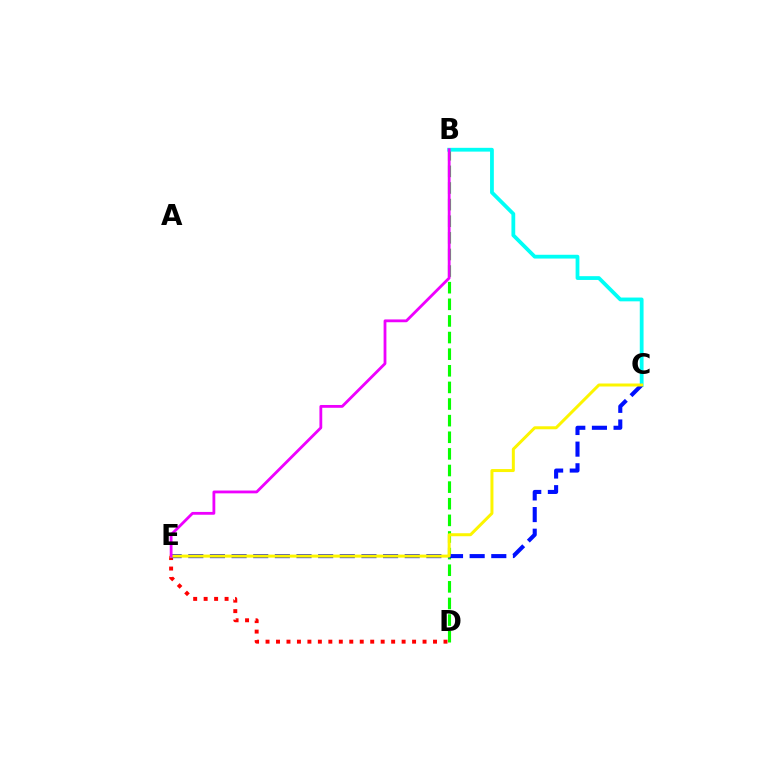{('B', 'D'): [{'color': '#08ff00', 'line_style': 'dashed', 'thickness': 2.26}], ('B', 'C'): [{'color': '#00fff6', 'line_style': 'solid', 'thickness': 2.72}], ('D', 'E'): [{'color': '#ff0000', 'line_style': 'dotted', 'thickness': 2.84}], ('C', 'E'): [{'color': '#0010ff', 'line_style': 'dashed', 'thickness': 2.94}, {'color': '#fcf500', 'line_style': 'solid', 'thickness': 2.15}], ('B', 'E'): [{'color': '#ee00ff', 'line_style': 'solid', 'thickness': 2.02}]}